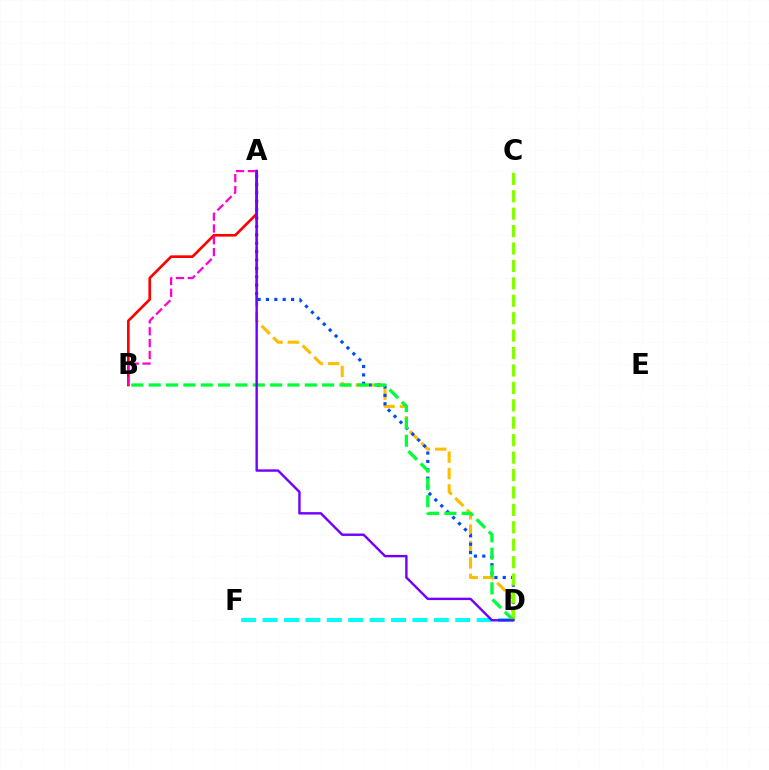{('D', 'F'): [{'color': '#00fff6', 'line_style': 'dashed', 'thickness': 2.91}], ('A', 'D'): [{'color': '#ffbd00', 'line_style': 'dashed', 'thickness': 2.23}, {'color': '#004bff', 'line_style': 'dotted', 'thickness': 2.28}, {'color': '#7200ff', 'line_style': 'solid', 'thickness': 1.74}], ('A', 'B'): [{'color': '#ff0000', 'line_style': 'solid', 'thickness': 1.92}, {'color': '#ff00cf', 'line_style': 'dashed', 'thickness': 1.61}], ('C', 'D'): [{'color': '#84ff00', 'line_style': 'dashed', 'thickness': 2.37}], ('B', 'D'): [{'color': '#00ff39', 'line_style': 'dashed', 'thickness': 2.36}]}